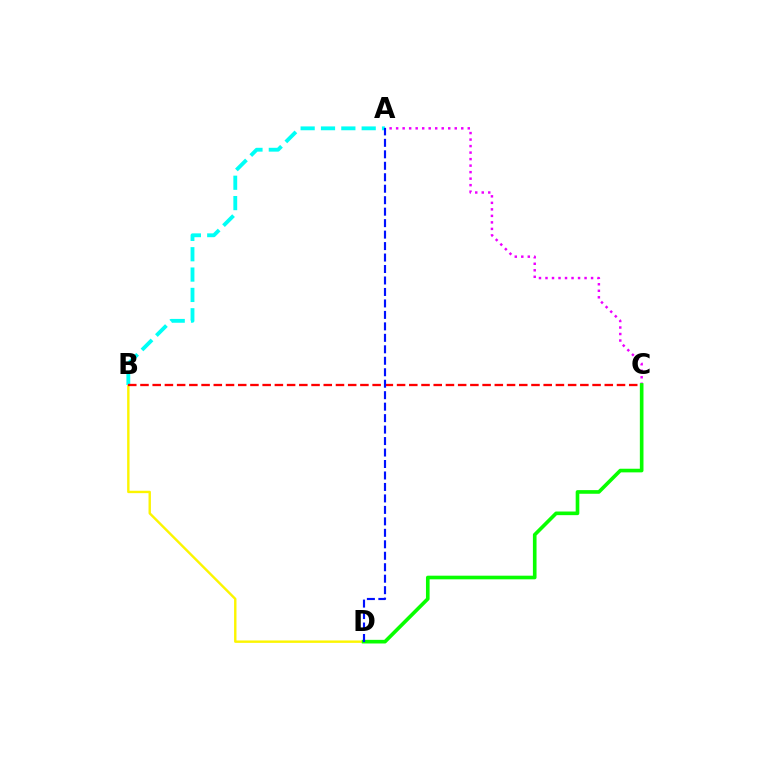{('A', 'C'): [{'color': '#ee00ff', 'line_style': 'dotted', 'thickness': 1.77}], ('B', 'D'): [{'color': '#fcf500', 'line_style': 'solid', 'thickness': 1.73}], ('A', 'B'): [{'color': '#00fff6', 'line_style': 'dashed', 'thickness': 2.76}], ('B', 'C'): [{'color': '#ff0000', 'line_style': 'dashed', 'thickness': 1.66}], ('C', 'D'): [{'color': '#08ff00', 'line_style': 'solid', 'thickness': 2.62}], ('A', 'D'): [{'color': '#0010ff', 'line_style': 'dashed', 'thickness': 1.56}]}